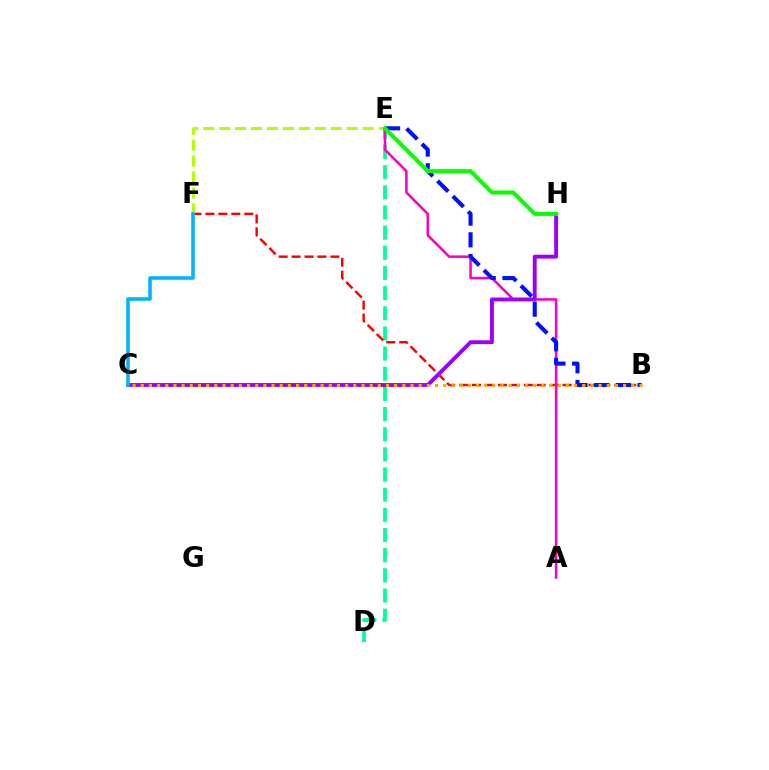{('D', 'E'): [{'color': '#00ff9d', 'line_style': 'dashed', 'thickness': 2.74}], ('B', 'F'): [{'color': '#ff0000', 'line_style': 'dashed', 'thickness': 1.76}], ('E', 'F'): [{'color': '#b3ff00', 'line_style': 'dashed', 'thickness': 2.17}], ('A', 'E'): [{'color': '#ff00bd', 'line_style': 'solid', 'thickness': 1.84}], ('B', 'E'): [{'color': '#0010ff', 'line_style': 'dashed', 'thickness': 2.95}], ('C', 'H'): [{'color': '#9b00ff', 'line_style': 'solid', 'thickness': 2.8}], ('B', 'C'): [{'color': '#ffa500', 'line_style': 'dotted', 'thickness': 2.22}], ('E', 'H'): [{'color': '#08ff00', 'line_style': 'solid', 'thickness': 2.91}], ('C', 'F'): [{'color': '#00b5ff', 'line_style': 'solid', 'thickness': 2.58}]}